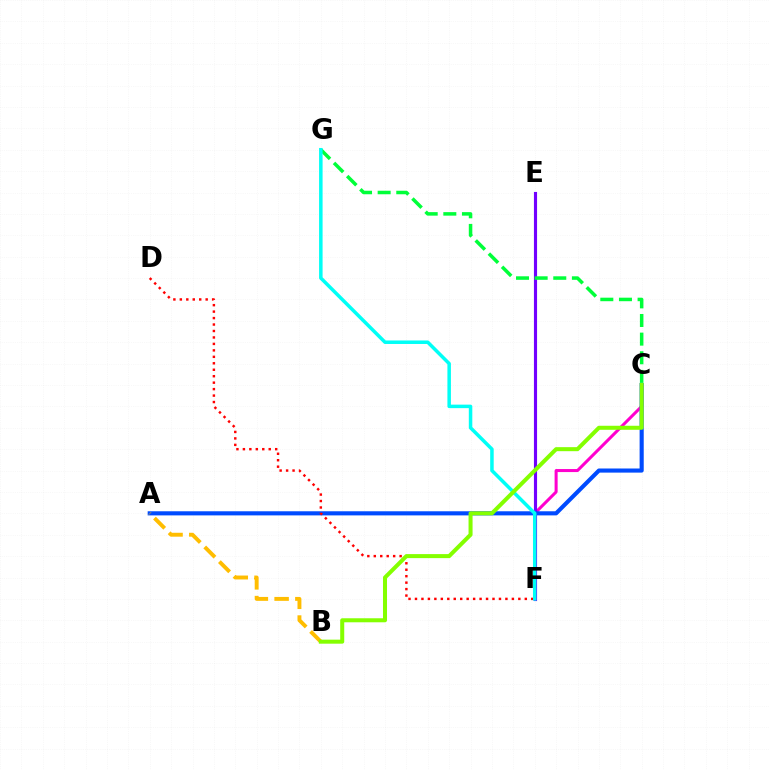{('C', 'F'): [{'color': '#ff00cf', 'line_style': 'solid', 'thickness': 2.18}], ('E', 'F'): [{'color': '#7200ff', 'line_style': 'solid', 'thickness': 2.26}], ('A', 'C'): [{'color': '#004bff', 'line_style': 'solid', 'thickness': 2.97}], ('C', 'G'): [{'color': '#00ff39', 'line_style': 'dashed', 'thickness': 2.53}], ('A', 'B'): [{'color': '#ffbd00', 'line_style': 'dashed', 'thickness': 2.82}], ('D', 'F'): [{'color': '#ff0000', 'line_style': 'dotted', 'thickness': 1.76}], ('F', 'G'): [{'color': '#00fff6', 'line_style': 'solid', 'thickness': 2.52}], ('B', 'C'): [{'color': '#84ff00', 'line_style': 'solid', 'thickness': 2.9}]}